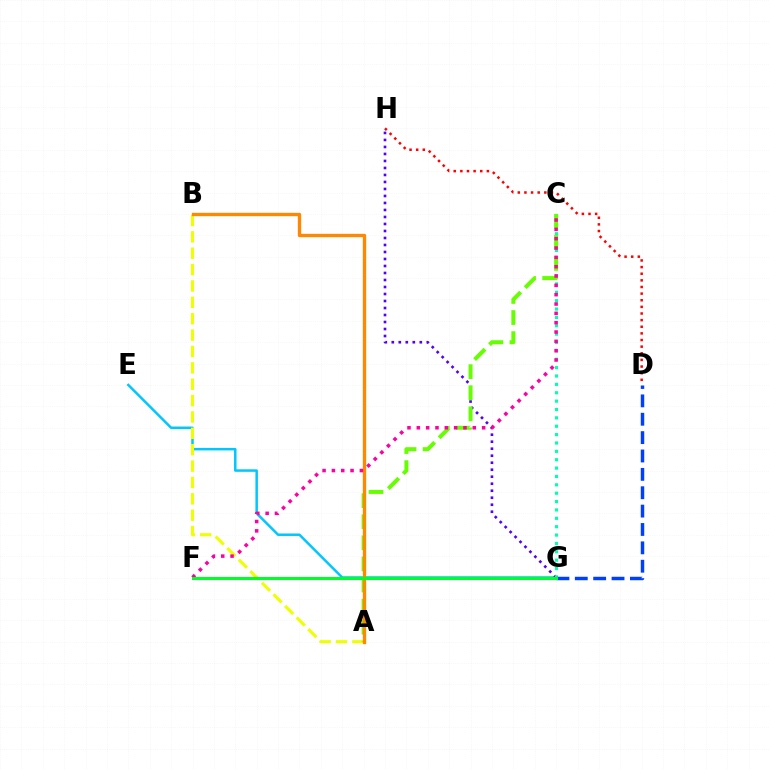{('E', 'G'): [{'color': '#00c7ff', 'line_style': 'solid', 'thickness': 1.8}], ('G', 'H'): [{'color': '#4f00ff', 'line_style': 'dotted', 'thickness': 1.9}], ('C', 'G'): [{'color': '#00ffaf', 'line_style': 'dotted', 'thickness': 2.27}], ('A', 'B'): [{'color': '#eeff00', 'line_style': 'dashed', 'thickness': 2.22}, {'color': '#ff8800', 'line_style': 'solid', 'thickness': 2.39}], ('F', 'G'): [{'color': '#d600ff', 'line_style': 'solid', 'thickness': 1.87}, {'color': '#00ff27', 'line_style': 'solid', 'thickness': 2.19}], ('A', 'C'): [{'color': '#66ff00', 'line_style': 'dashed', 'thickness': 2.86}], ('D', 'H'): [{'color': '#ff0000', 'line_style': 'dotted', 'thickness': 1.8}], ('C', 'F'): [{'color': '#ff00a0', 'line_style': 'dotted', 'thickness': 2.54}], ('D', 'G'): [{'color': '#003fff', 'line_style': 'dashed', 'thickness': 2.5}]}